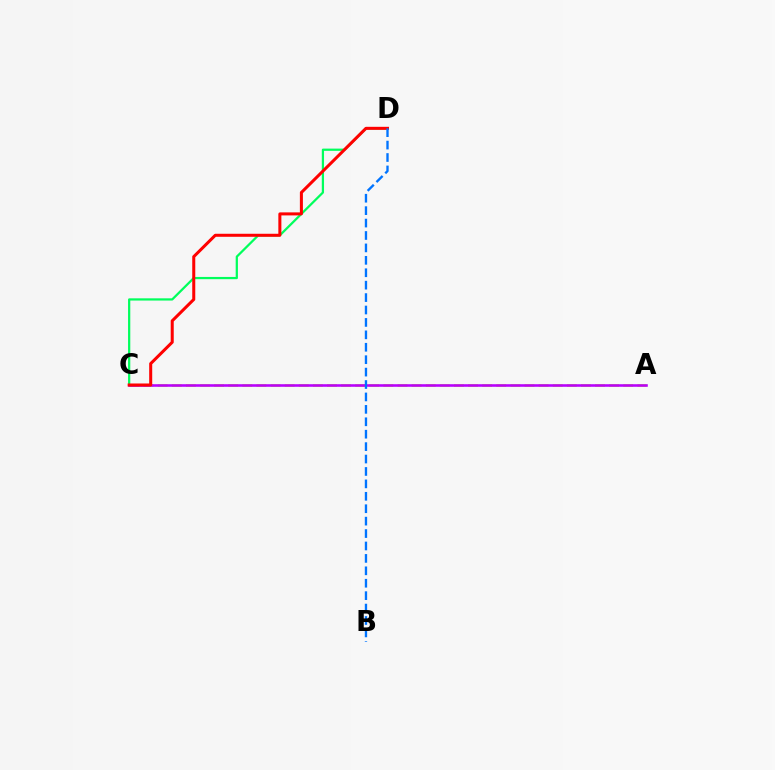{('A', 'C'): [{'color': '#d1ff00', 'line_style': 'dashed', 'thickness': 1.92}, {'color': '#b900ff', 'line_style': 'solid', 'thickness': 1.87}], ('C', 'D'): [{'color': '#00ff5c', 'line_style': 'solid', 'thickness': 1.61}, {'color': '#ff0000', 'line_style': 'solid', 'thickness': 2.18}], ('B', 'D'): [{'color': '#0074ff', 'line_style': 'dashed', 'thickness': 1.69}]}